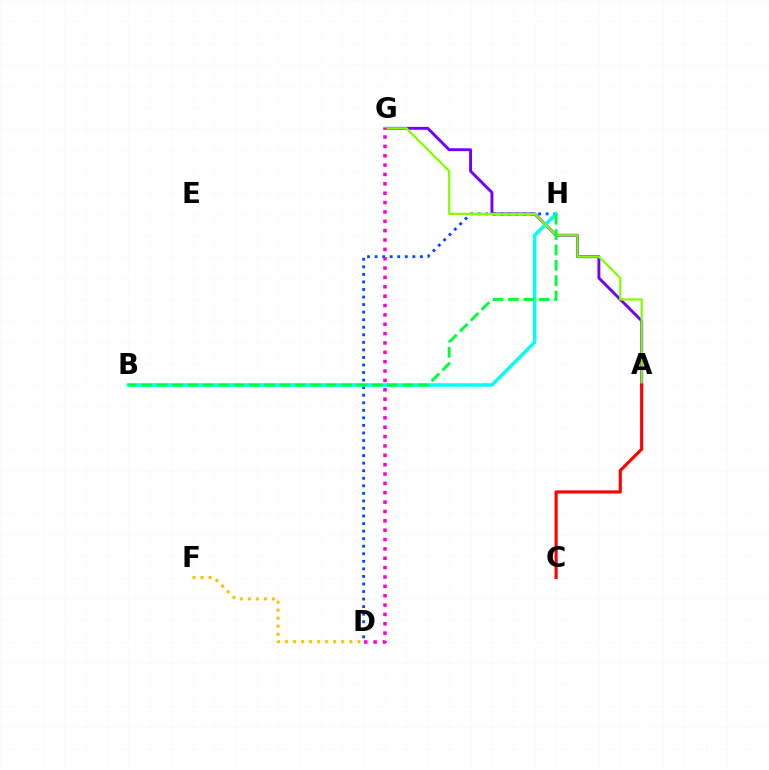{('D', 'H'): [{'color': '#004bff', 'line_style': 'dotted', 'thickness': 2.05}], ('A', 'G'): [{'color': '#7200ff', 'line_style': 'solid', 'thickness': 2.09}, {'color': '#84ff00', 'line_style': 'solid', 'thickness': 1.61}], ('B', 'H'): [{'color': '#00fff6', 'line_style': 'solid', 'thickness': 2.52}, {'color': '#00ff39', 'line_style': 'dashed', 'thickness': 2.09}], ('D', 'F'): [{'color': '#ffbd00', 'line_style': 'dotted', 'thickness': 2.18}], ('D', 'G'): [{'color': '#ff00cf', 'line_style': 'dotted', 'thickness': 2.54}], ('A', 'C'): [{'color': '#ff0000', 'line_style': 'solid', 'thickness': 2.25}]}